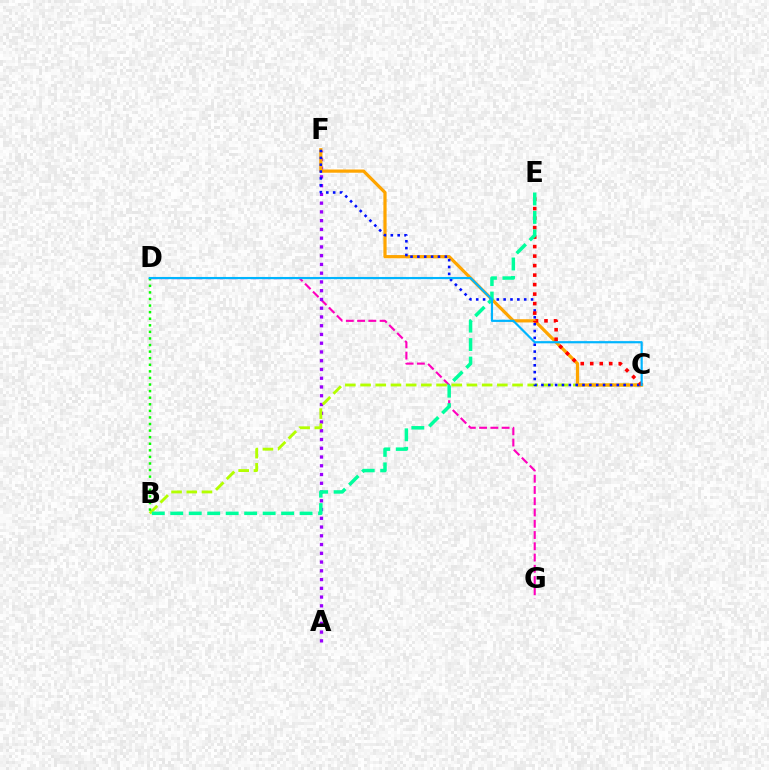{('D', 'G'): [{'color': '#ff00bd', 'line_style': 'dashed', 'thickness': 1.53}], ('A', 'F'): [{'color': '#9b00ff', 'line_style': 'dotted', 'thickness': 2.38}], ('B', 'C'): [{'color': '#b3ff00', 'line_style': 'dashed', 'thickness': 2.06}], ('C', 'F'): [{'color': '#ffa500', 'line_style': 'solid', 'thickness': 2.32}, {'color': '#0010ff', 'line_style': 'dotted', 'thickness': 1.86}], ('C', 'E'): [{'color': '#ff0000', 'line_style': 'dotted', 'thickness': 2.58}], ('B', 'E'): [{'color': '#00ff9d', 'line_style': 'dashed', 'thickness': 2.51}], ('B', 'D'): [{'color': '#08ff00', 'line_style': 'dotted', 'thickness': 1.79}], ('C', 'D'): [{'color': '#00b5ff', 'line_style': 'solid', 'thickness': 1.58}]}